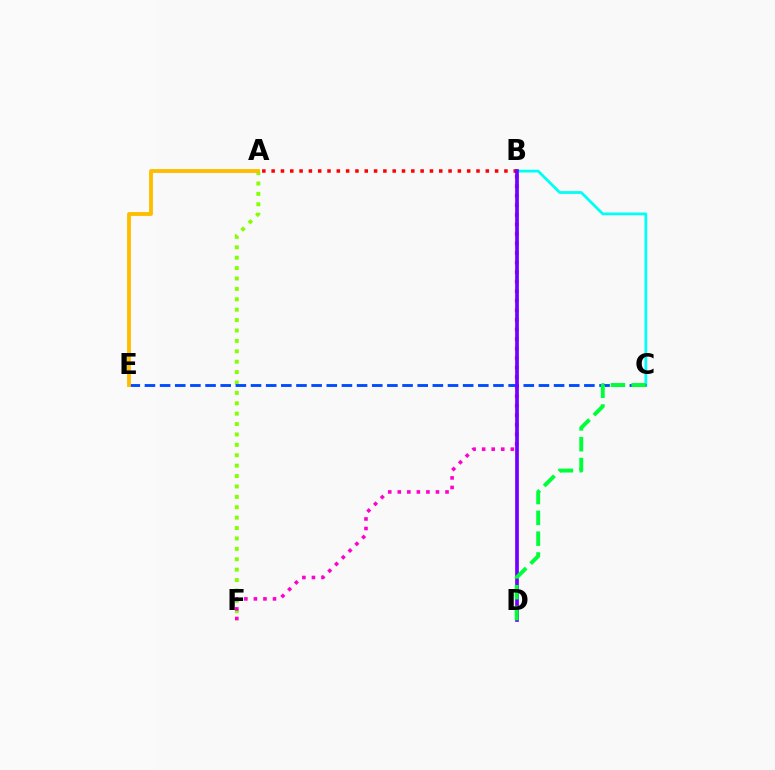{('A', 'F'): [{'color': '#84ff00', 'line_style': 'dotted', 'thickness': 2.83}], ('B', 'C'): [{'color': '#00fff6', 'line_style': 'solid', 'thickness': 2.0}], ('A', 'B'): [{'color': '#ff0000', 'line_style': 'dotted', 'thickness': 2.53}], ('B', 'F'): [{'color': '#ff00cf', 'line_style': 'dotted', 'thickness': 2.59}], ('C', 'E'): [{'color': '#004bff', 'line_style': 'dashed', 'thickness': 2.06}], ('A', 'E'): [{'color': '#ffbd00', 'line_style': 'solid', 'thickness': 2.78}], ('B', 'D'): [{'color': '#7200ff', 'line_style': 'solid', 'thickness': 2.67}], ('C', 'D'): [{'color': '#00ff39', 'line_style': 'dashed', 'thickness': 2.83}]}